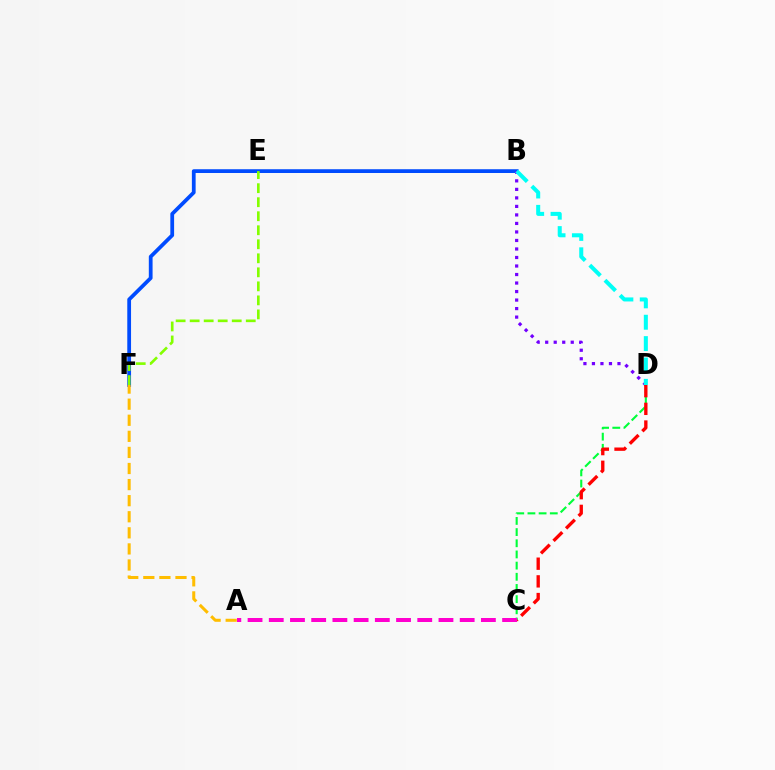{('C', 'D'): [{'color': '#00ff39', 'line_style': 'dashed', 'thickness': 1.52}, {'color': '#ff0000', 'line_style': 'dashed', 'thickness': 2.4}], ('B', 'F'): [{'color': '#004bff', 'line_style': 'solid', 'thickness': 2.71}], ('E', 'F'): [{'color': '#84ff00', 'line_style': 'dashed', 'thickness': 1.91}], ('B', 'D'): [{'color': '#7200ff', 'line_style': 'dotted', 'thickness': 2.31}, {'color': '#00fff6', 'line_style': 'dashed', 'thickness': 2.9}], ('A', 'F'): [{'color': '#ffbd00', 'line_style': 'dashed', 'thickness': 2.18}], ('A', 'C'): [{'color': '#ff00cf', 'line_style': 'dashed', 'thickness': 2.88}]}